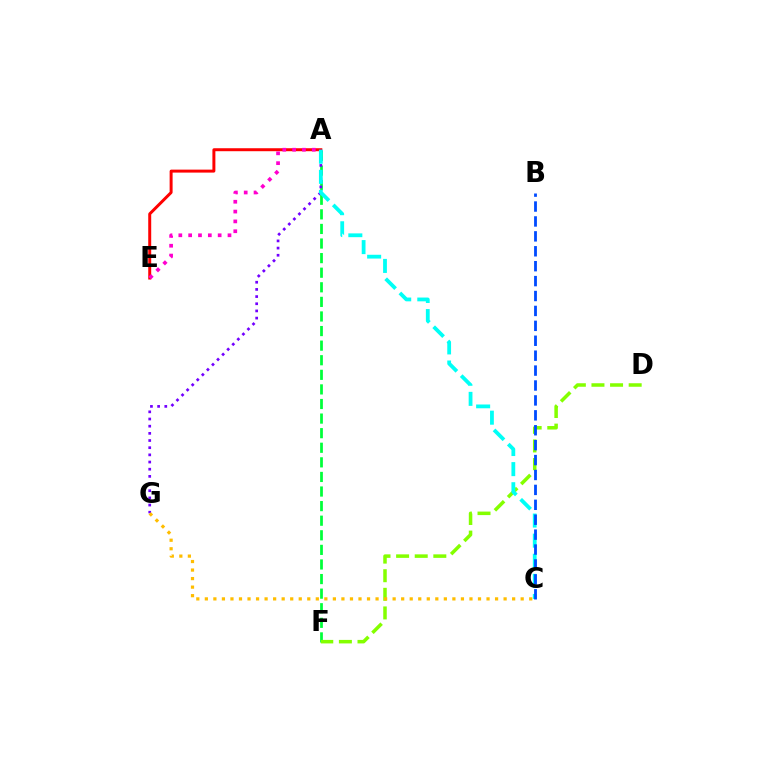{('A', 'E'): [{'color': '#ff0000', 'line_style': 'solid', 'thickness': 2.14}, {'color': '#ff00cf', 'line_style': 'dotted', 'thickness': 2.67}], ('A', 'F'): [{'color': '#00ff39', 'line_style': 'dashed', 'thickness': 1.98}], ('D', 'F'): [{'color': '#84ff00', 'line_style': 'dashed', 'thickness': 2.53}], ('A', 'G'): [{'color': '#7200ff', 'line_style': 'dotted', 'thickness': 1.95}], ('A', 'C'): [{'color': '#00fff6', 'line_style': 'dashed', 'thickness': 2.73}], ('C', 'G'): [{'color': '#ffbd00', 'line_style': 'dotted', 'thickness': 2.32}], ('B', 'C'): [{'color': '#004bff', 'line_style': 'dashed', 'thickness': 2.03}]}